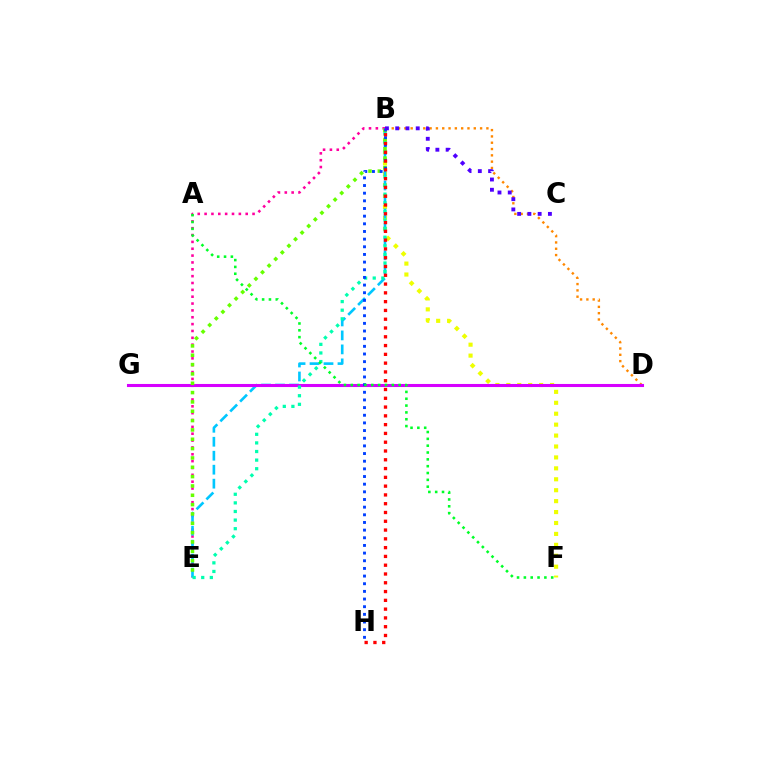{('B', 'F'): [{'color': '#eeff00', 'line_style': 'dotted', 'thickness': 2.97}], ('B', 'E'): [{'color': '#ff00a0', 'line_style': 'dotted', 'thickness': 1.86}, {'color': '#00c7ff', 'line_style': 'dashed', 'thickness': 1.9}, {'color': '#00ffaf', 'line_style': 'dotted', 'thickness': 2.34}, {'color': '#66ff00', 'line_style': 'dotted', 'thickness': 2.54}], ('B', 'D'): [{'color': '#ff8800', 'line_style': 'dotted', 'thickness': 1.71}], ('D', 'G'): [{'color': '#d600ff', 'line_style': 'solid', 'thickness': 2.21}], ('B', 'H'): [{'color': '#003fff', 'line_style': 'dotted', 'thickness': 2.08}, {'color': '#ff0000', 'line_style': 'dotted', 'thickness': 2.39}], ('B', 'C'): [{'color': '#4f00ff', 'line_style': 'dotted', 'thickness': 2.79}], ('A', 'F'): [{'color': '#00ff27', 'line_style': 'dotted', 'thickness': 1.86}]}